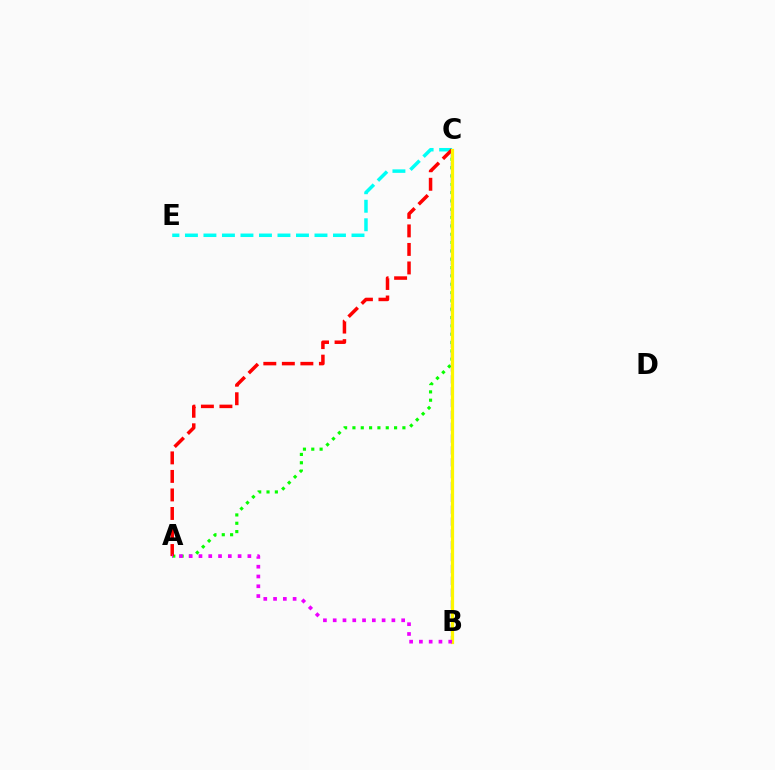{('A', 'C'): [{'color': '#08ff00', 'line_style': 'dotted', 'thickness': 2.26}, {'color': '#ff0000', 'line_style': 'dashed', 'thickness': 2.52}], ('B', 'C'): [{'color': '#0010ff', 'line_style': 'dashed', 'thickness': 1.61}, {'color': '#fcf500', 'line_style': 'solid', 'thickness': 2.33}], ('C', 'E'): [{'color': '#00fff6', 'line_style': 'dashed', 'thickness': 2.51}], ('A', 'B'): [{'color': '#ee00ff', 'line_style': 'dotted', 'thickness': 2.66}]}